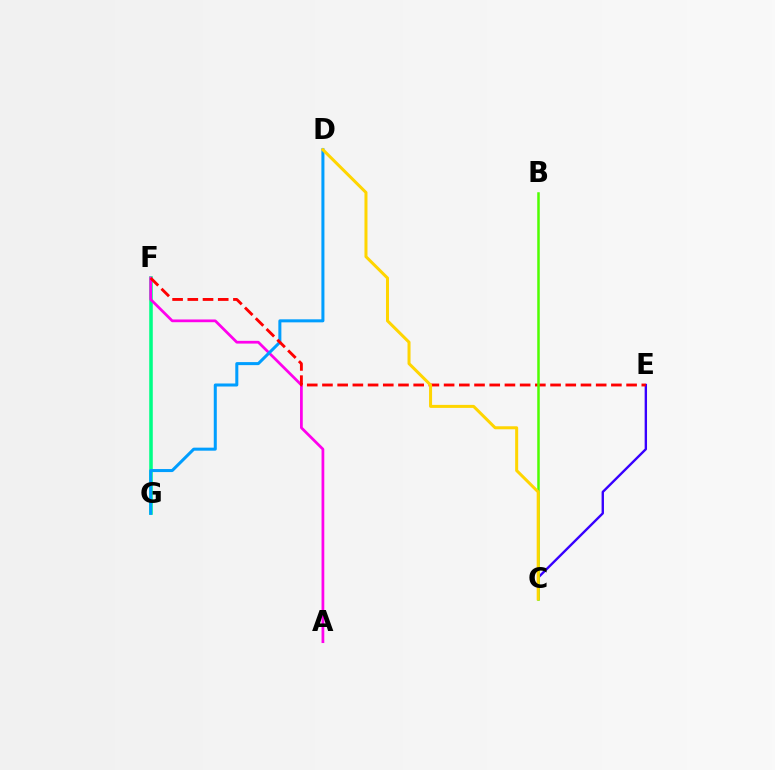{('F', 'G'): [{'color': '#00ff86', 'line_style': 'solid', 'thickness': 2.56}], ('A', 'F'): [{'color': '#ff00ed', 'line_style': 'solid', 'thickness': 1.97}], ('D', 'G'): [{'color': '#009eff', 'line_style': 'solid', 'thickness': 2.18}], ('C', 'E'): [{'color': '#3700ff', 'line_style': 'solid', 'thickness': 1.71}], ('E', 'F'): [{'color': '#ff0000', 'line_style': 'dashed', 'thickness': 2.07}], ('B', 'C'): [{'color': '#4fff00', 'line_style': 'solid', 'thickness': 1.8}], ('C', 'D'): [{'color': '#ffd500', 'line_style': 'solid', 'thickness': 2.17}]}